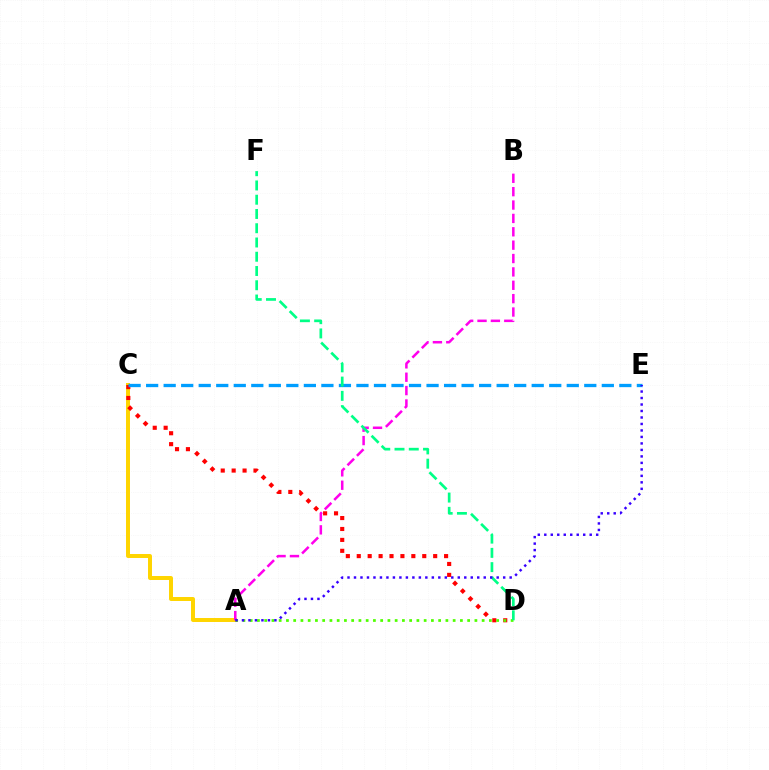{('A', 'C'): [{'color': '#ffd500', 'line_style': 'solid', 'thickness': 2.86}], ('A', 'B'): [{'color': '#ff00ed', 'line_style': 'dashed', 'thickness': 1.82}], ('C', 'D'): [{'color': '#ff0000', 'line_style': 'dotted', 'thickness': 2.97}], ('A', 'D'): [{'color': '#4fff00', 'line_style': 'dotted', 'thickness': 1.97}], ('C', 'E'): [{'color': '#009eff', 'line_style': 'dashed', 'thickness': 2.38}], ('D', 'F'): [{'color': '#00ff86', 'line_style': 'dashed', 'thickness': 1.94}], ('A', 'E'): [{'color': '#3700ff', 'line_style': 'dotted', 'thickness': 1.76}]}